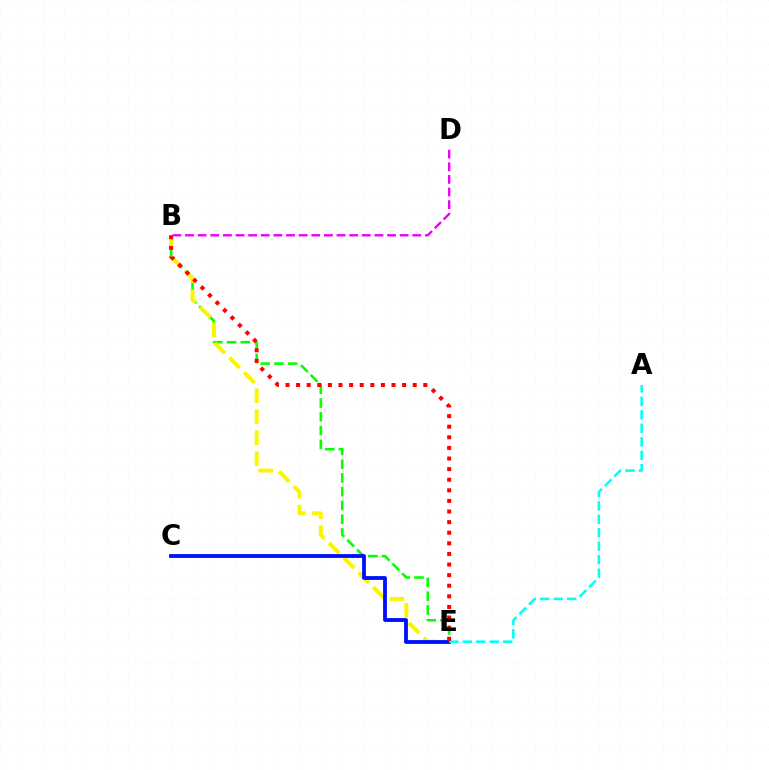{('B', 'E'): [{'color': '#08ff00', 'line_style': 'dashed', 'thickness': 1.87}, {'color': '#fcf500', 'line_style': 'dashed', 'thickness': 2.85}, {'color': '#ff0000', 'line_style': 'dotted', 'thickness': 2.88}], ('B', 'D'): [{'color': '#ee00ff', 'line_style': 'dashed', 'thickness': 1.72}], ('C', 'E'): [{'color': '#0010ff', 'line_style': 'solid', 'thickness': 2.75}], ('A', 'E'): [{'color': '#00fff6', 'line_style': 'dashed', 'thickness': 1.83}]}